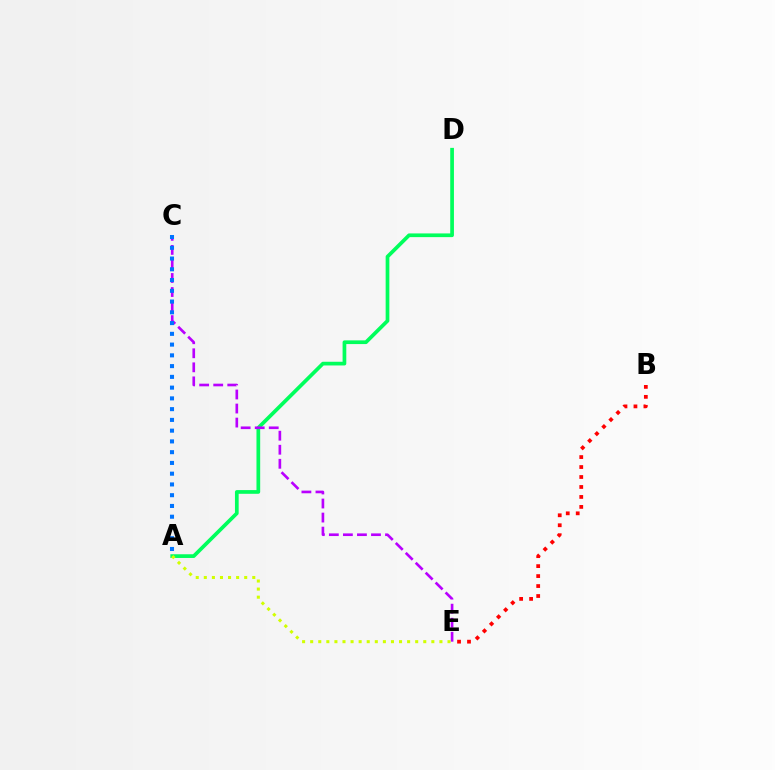{('A', 'D'): [{'color': '#00ff5c', 'line_style': 'solid', 'thickness': 2.67}], ('C', 'E'): [{'color': '#b900ff', 'line_style': 'dashed', 'thickness': 1.91}], ('B', 'E'): [{'color': '#ff0000', 'line_style': 'dotted', 'thickness': 2.71}], ('A', 'E'): [{'color': '#d1ff00', 'line_style': 'dotted', 'thickness': 2.19}], ('A', 'C'): [{'color': '#0074ff', 'line_style': 'dotted', 'thickness': 2.92}]}